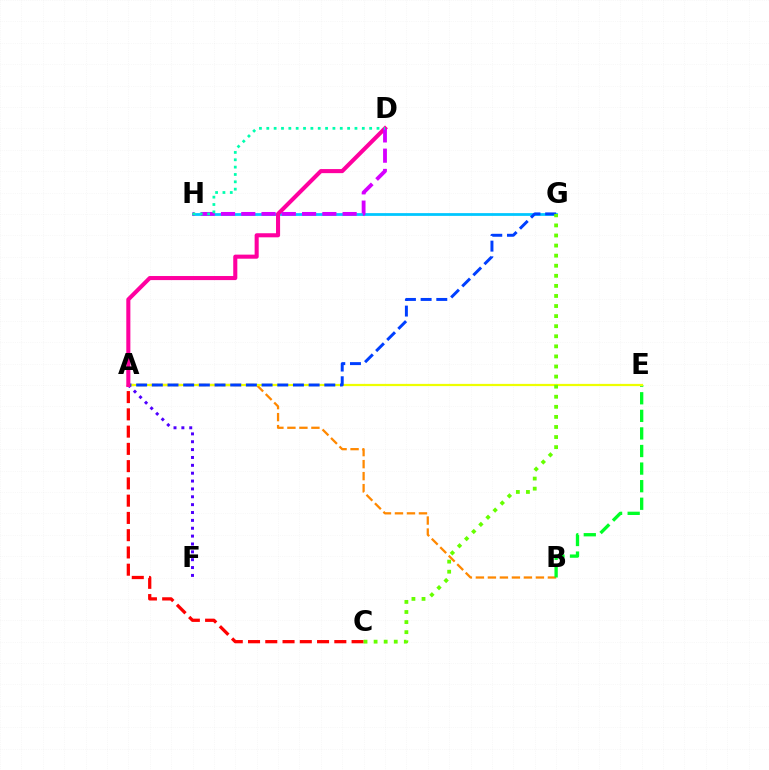{('A', 'C'): [{'color': '#ff0000', 'line_style': 'dashed', 'thickness': 2.34}], ('A', 'B'): [{'color': '#ff8800', 'line_style': 'dashed', 'thickness': 1.63}], ('B', 'E'): [{'color': '#00ff27', 'line_style': 'dashed', 'thickness': 2.39}], ('G', 'H'): [{'color': '#00c7ff', 'line_style': 'solid', 'thickness': 1.99}], ('A', 'F'): [{'color': '#4f00ff', 'line_style': 'dotted', 'thickness': 2.14}], ('A', 'E'): [{'color': '#eeff00', 'line_style': 'solid', 'thickness': 1.61}], ('A', 'G'): [{'color': '#003fff', 'line_style': 'dashed', 'thickness': 2.13}], ('C', 'G'): [{'color': '#66ff00', 'line_style': 'dotted', 'thickness': 2.74}], ('A', 'D'): [{'color': '#ff00a0', 'line_style': 'solid', 'thickness': 2.93}], ('D', 'H'): [{'color': '#d600ff', 'line_style': 'dashed', 'thickness': 2.75}, {'color': '#00ffaf', 'line_style': 'dotted', 'thickness': 2.0}]}